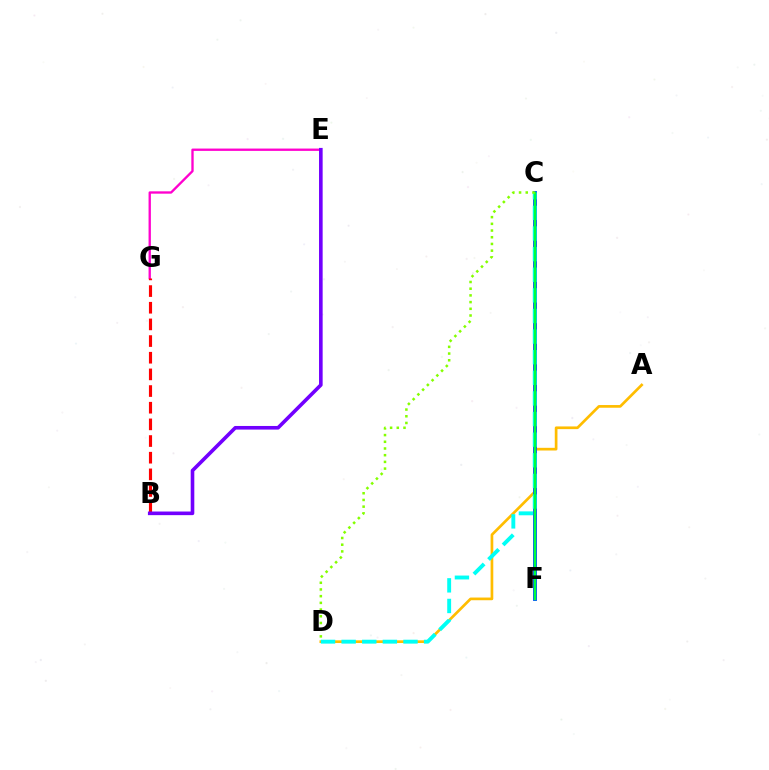{('A', 'D'): [{'color': '#ffbd00', 'line_style': 'solid', 'thickness': 1.94}], ('E', 'G'): [{'color': '#ff00cf', 'line_style': 'solid', 'thickness': 1.68}], ('B', 'G'): [{'color': '#ff0000', 'line_style': 'dashed', 'thickness': 2.26}], ('C', 'F'): [{'color': '#004bff', 'line_style': 'solid', 'thickness': 2.79}, {'color': '#00ff39', 'line_style': 'solid', 'thickness': 1.73}], ('C', 'D'): [{'color': '#00fff6', 'line_style': 'dashed', 'thickness': 2.8}, {'color': '#84ff00', 'line_style': 'dotted', 'thickness': 1.82}], ('B', 'E'): [{'color': '#7200ff', 'line_style': 'solid', 'thickness': 2.61}]}